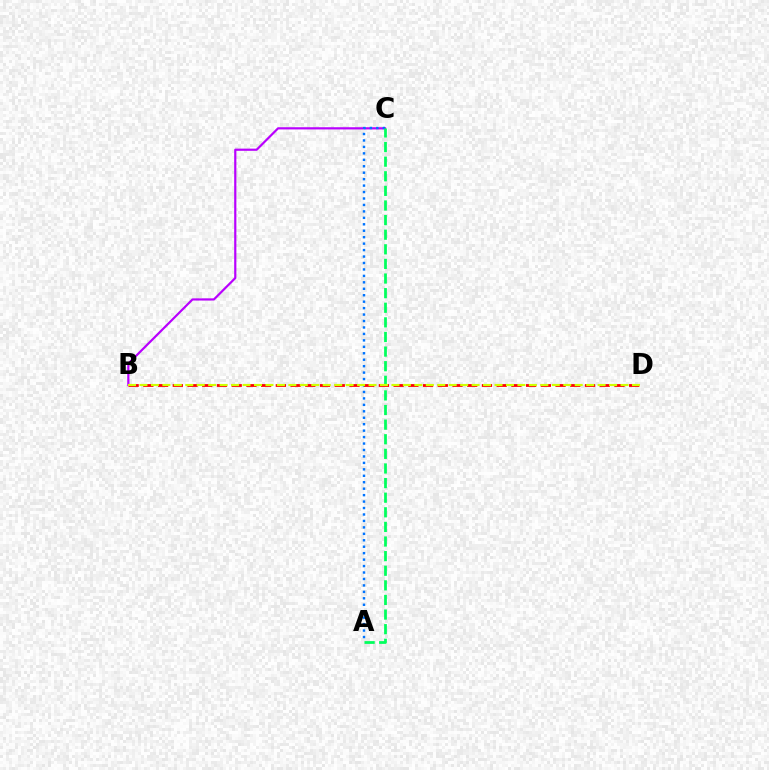{('B', 'C'): [{'color': '#b900ff', 'line_style': 'solid', 'thickness': 1.58}], ('A', 'C'): [{'color': '#0074ff', 'line_style': 'dotted', 'thickness': 1.75}, {'color': '#00ff5c', 'line_style': 'dashed', 'thickness': 1.98}], ('B', 'D'): [{'color': '#ff0000', 'line_style': 'dashed', 'thickness': 2.0}, {'color': '#d1ff00', 'line_style': 'dashed', 'thickness': 1.56}]}